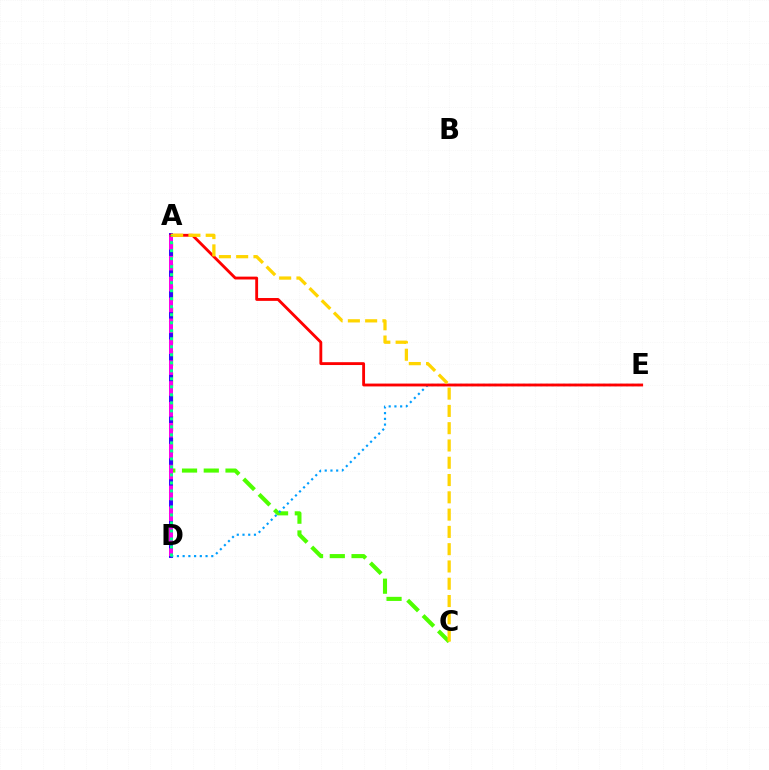{('A', 'C'): [{'color': '#4fff00', 'line_style': 'dashed', 'thickness': 2.95}, {'color': '#ffd500', 'line_style': 'dashed', 'thickness': 2.35}], ('A', 'D'): [{'color': '#3700ff', 'line_style': 'solid', 'thickness': 2.83}, {'color': '#ff00ed', 'line_style': 'dashed', 'thickness': 2.84}, {'color': '#00ff86', 'line_style': 'dotted', 'thickness': 2.18}], ('D', 'E'): [{'color': '#009eff', 'line_style': 'dotted', 'thickness': 1.56}], ('A', 'E'): [{'color': '#ff0000', 'line_style': 'solid', 'thickness': 2.05}]}